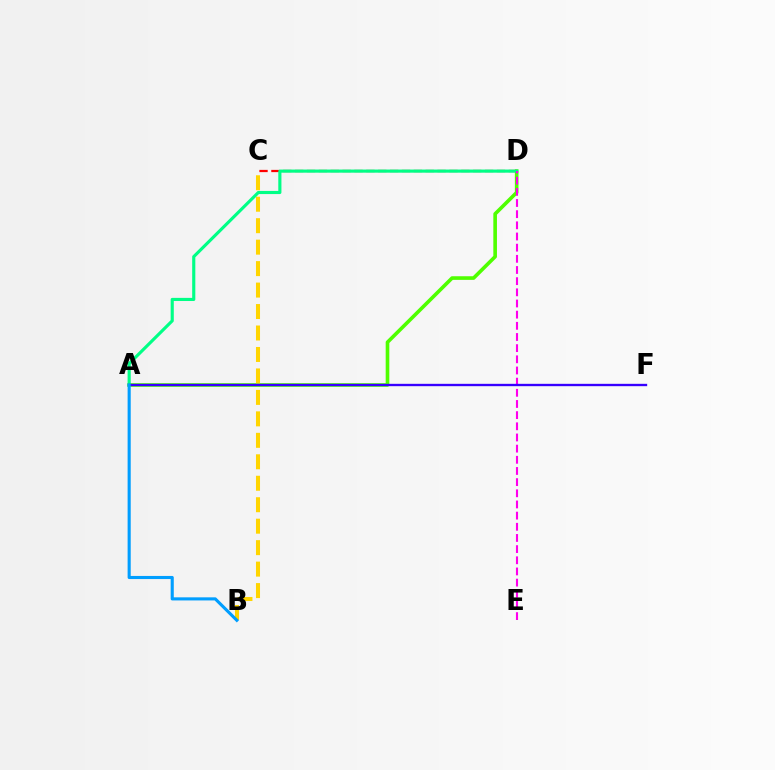{('A', 'D'): [{'color': '#4fff00', 'line_style': 'solid', 'thickness': 2.61}, {'color': '#00ff86', 'line_style': 'solid', 'thickness': 2.26}], ('B', 'C'): [{'color': '#ffd500', 'line_style': 'dashed', 'thickness': 2.92}], ('C', 'D'): [{'color': '#ff0000', 'line_style': 'dashed', 'thickness': 1.61}], ('D', 'E'): [{'color': '#ff00ed', 'line_style': 'dashed', 'thickness': 1.52}], ('A', 'F'): [{'color': '#3700ff', 'line_style': 'solid', 'thickness': 1.69}], ('A', 'B'): [{'color': '#009eff', 'line_style': 'solid', 'thickness': 2.24}]}